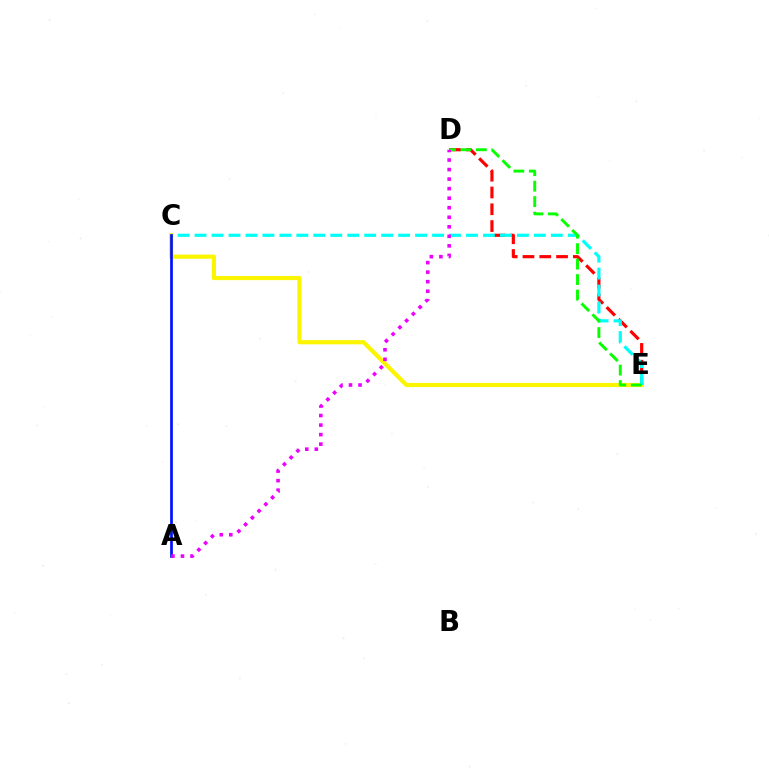{('C', 'E'): [{'color': '#fcf500', 'line_style': 'solid', 'thickness': 3.0}, {'color': '#00fff6', 'line_style': 'dashed', 'thickness': 2.3}], ('D', 'E'): [{'color': '#ff0000', 'line_style': 'dashed', 'thickness': 2.28}, {'color': '#08ff00', 'line_style': 'dashed', 'thickness': 2.1}], ('A', 'C'): [{'color': '#0010ff', 'line_style': 'solid', 'thickness': 1.95}], ('A', 'D'): [{'color': '#ee00ff', 'line_style': 'dotted', 'thickness': 2.59}]}